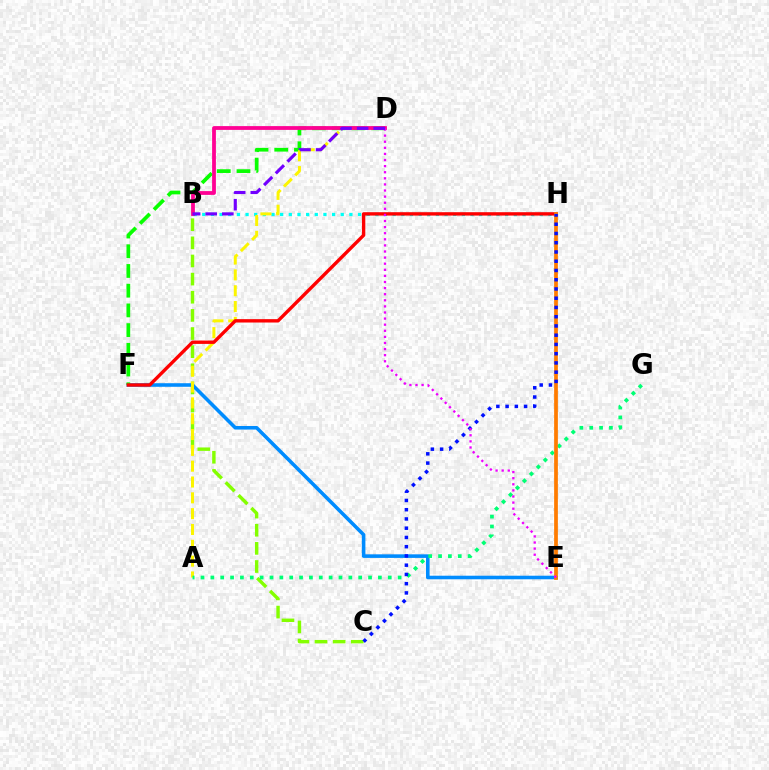{('B', 'H'): [{'color': '#00fff6', 'line_style': 'dotted', 'thickness': 2.35}], ('B', 'C'): [{'color': '#84ff00', 'line_style': 'dashed', 'thickness': 2.46}], ('E', 'F'): [{'color': '#008cff', 'line_style': 'solid', 'thickness': 2.57}], ('D', 'F'): [{'color': '#08ff00', 'line_style': 'dashed', 'thickness': 2.68}], ('A', 'D'): [{'color': '#fcf500', 'line_style': 'dashed', 'thickness': 2.15}], ('A', 'G'): [{'color': '#00ff74', 'line_style': 'dotted', 'thickness': 2.68}], ('F', 'H'): [{'color': '#ff0000', 'line_style': 'solid', 'thickness': 2.43}], ('B', 'D'): [{'color': '#ff0094', 'line_style': 'solid', 'thickness': 2.73}, {'color': '#7200ff', 'line_style': 'dashed', 'thickness': 2.26}], ('E', 'H'): [{'color': '#ff7c00', 'line_style': 'solid', 'thickness': 2.69}], ('C', 'H'): [{'color': '#0010ff', 'line_style': 'dotted', 'thickness': 2.51}], ('D', 'E'): [{'color': '#ee00ff', 'line_style': 'dotted', 'thickness': 1.66}]}